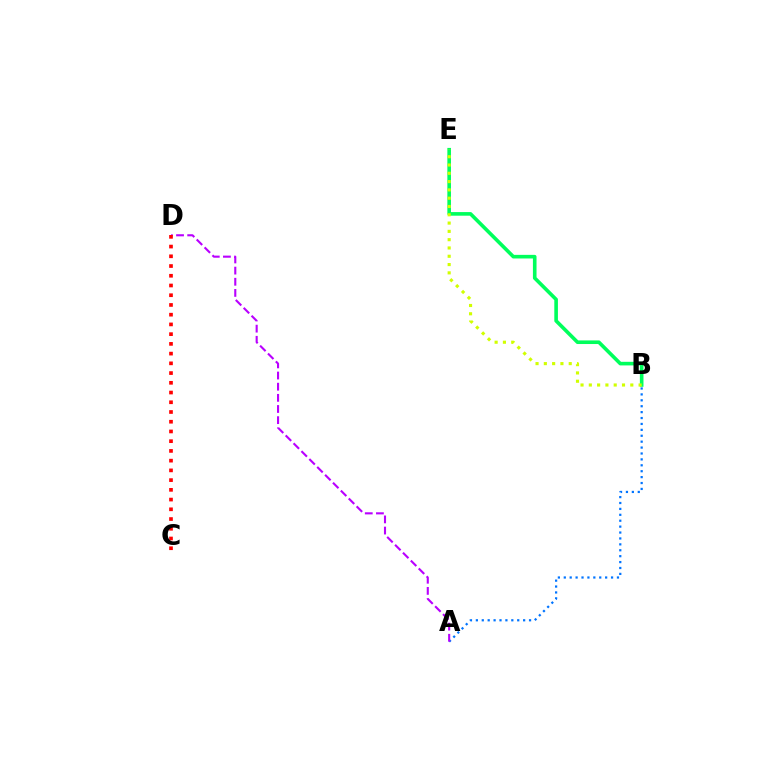{('A', 'B'): [{'color': '#0074ff', 'line_style': 'dotted', 'thickness': 1.61}], ('A', 'D'): [{'color': '#b900ff', 'line_style': 'dashed', 'thickness': 1.51}], ('B', 'E'): [{'color': '#00ff5c', 'line_style': 'solid', 'thickness': 2.6}, {'color': '#d1ff00', 'line_style': 'dotted', 'thickness': 2.25}], ('C', 'D'): [{'color': '#ff0000', 'line_style': 'dotted', 'thickness': 2.64}]}